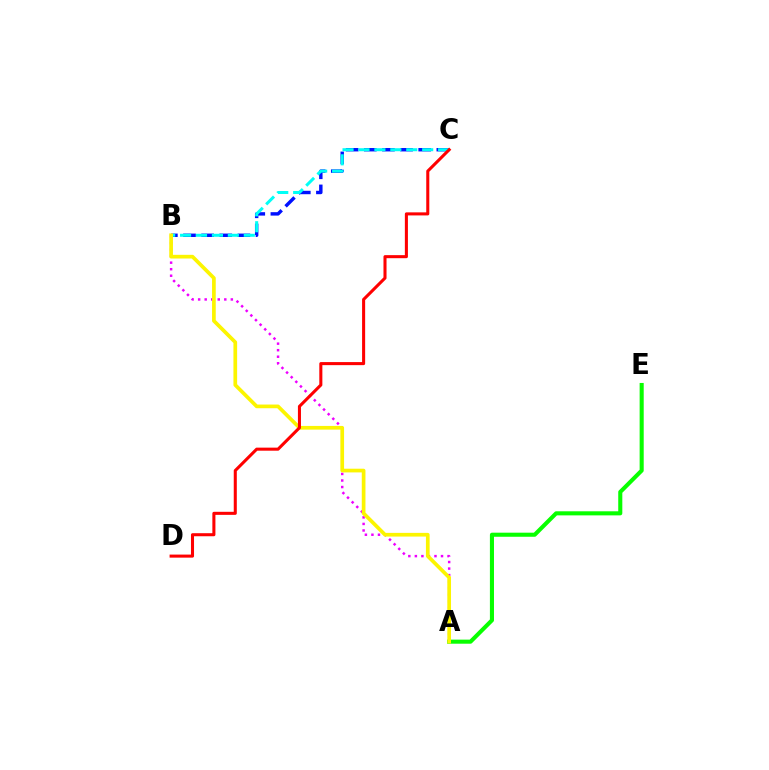{('A', 'B'): [{'color': '#ee00ff', 'line_style': 'dotted', 'thickness': 1.78}, {'color': '#fcf500', 'line_style': 'solid', 'thickness': 2.66}], ('B', 'C'): [{'color': '#0010ff', 'line_style': 'dashed', 'thickness': 2.46}, {'color': '#00fff6', 'line_style': 'dashed', 'thickness': 2.16}], ('A', 'E'): [{'color': '#08ff00', 'line_style': 'solid', 'thickness': 2.94}], ('C', 'D'): [{'color': '#ff0000', 'line_style': 'solid', 'thickness': 2.2}]}